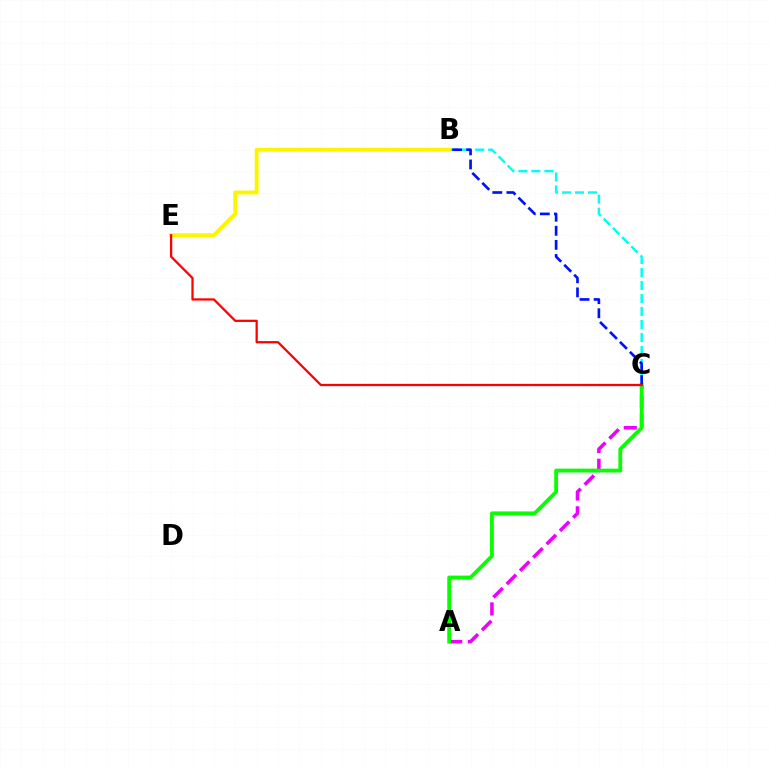{('A', 'C'): [{'color': '#ee00ff', 'line_style': 'dashed', 'thickness': 2.55}, {'color': '#08ff00', 'line_style': 'solid', 'thickness': 2.75}], ('B', 'C'): [{'color': '#00fff6', 'line_style': 'dashed', 'thickness': 1.77}, {'color': '#0010ff', 'line_style': 'dashed', 'thickness': 1.91}], ('B', 'E'): [{'color': '#fcf500', 'line_style': 'solid', 'thickness': 2.82}], ('C', 'E'): [{'color': '#ff0000', 'line_style': 'solid', 'thickness': 1.62}]}